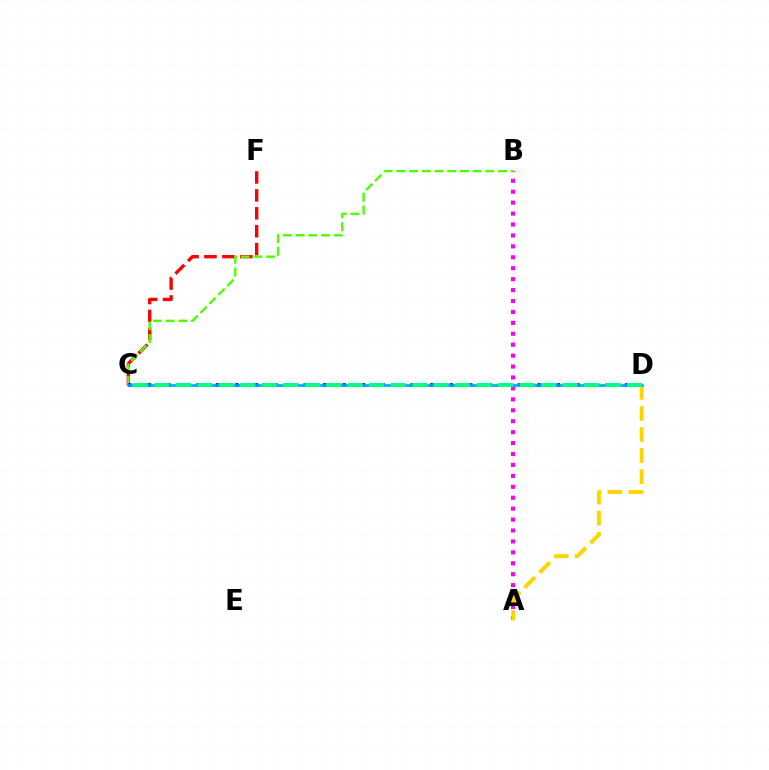{('A', 'B'): [{'color': '#ff00ed', 'line_style': 'dotted', 'thickness': 2.97}], ('C', 'F'): [{'color': '#ff0000', 'line_style': 'dashed', 'thickness': 2.43}], ('B', 'C'): [{'color': '#4fff00', 'line_style': 'dashed', 'thickness': 1.73}], ('C', 'D'): [{'color': '#3700ff', 'line_style': 'dotted', 'thickness': 2.65}, {'color': '#009eff', 'line_style': 'solid', 'thickness': 1.84}, {'color': '#00ff86', 'line_style': 'dashed', 'thickness': 2.92}], ('A', 'D'): [{'color': '#ffd500', 'line_style': 'dashed', 'thickness': 2.86}]}